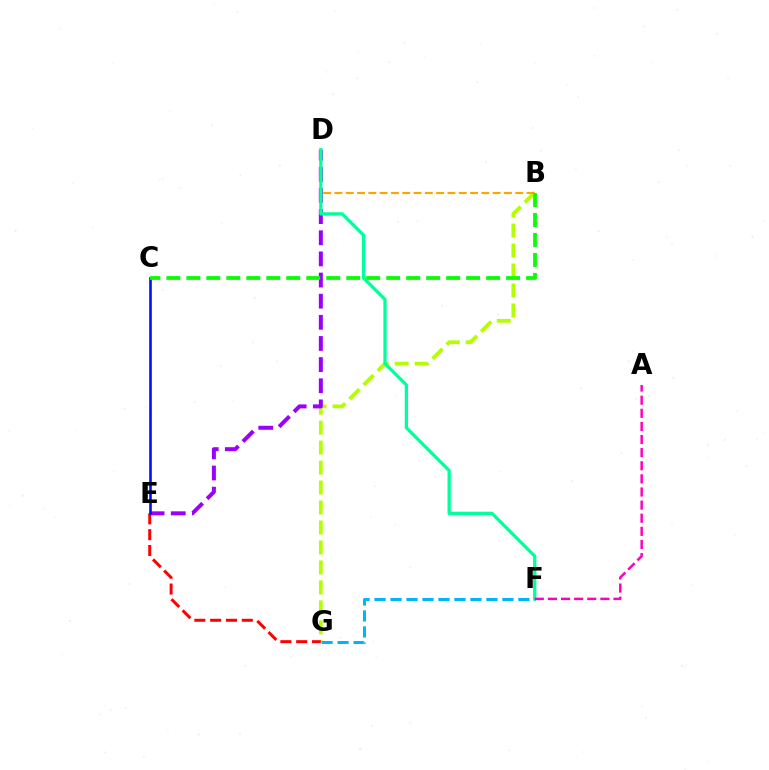{('B', 'G'): [{'color': '#b3ff00', 'line_style': 'dashed', 'thickness': 2.71}], ('F', 'G'): [{'color': '#00b5ff', 'line_style': 'dashed', 'thickness': 2.17}], ('D', 'E'): [{'color': '#9b00ff', 'line_style': 'dashed', 'thickness': 2.87}], ('B', 'D'): [{'color': '#ffa500', 'line_style': 'dashed', 'thickness': 1.54}], ('E', 'G'): [{'color': '#ff0000', 'line_style': 'dashed', 'thickness': 2.15}], ('D', 'F'): [{'color': '#00ff9d', 'line_style': 'solid', 'thickness': 2.36}], ('C', 'E'): [{'color': '#0010ff', 'line_style': 'solid', 'thickness': 1.87}], ('B', 'C'): [{'color': '#08ff00', 'line_style': 'dashed', 'thickness': 2.72}], ('A', 'F'): [{'color': '#ff00bd', 'line_style': 'dashed', 'thickness': 1.78}]}